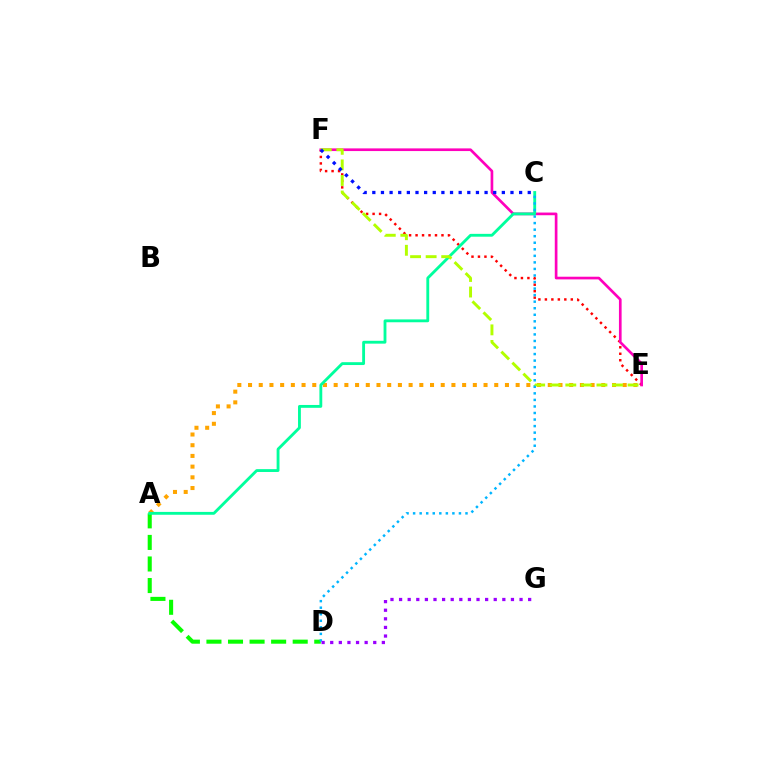{('E', 'F'): [{'color': '#ff0000', 'line_style': 'dotted', 'thickness': 1.76}, {'color': '#ff00bd', 'line_style': 'solid', 'thickness': 1.92}, {'color': '#b3ff00', 'line_style': 'dashed', 'thickness': 2.11}], ('A', 'E'): [{'color': '#ffa500', 'line_style': 'dotted', 'thickness': 2.91}], ('A', 'D'): [{'color': '#08ff00', 'line_style': 'dashed', 'thickness': 2.93}], ('A', 'C'): [{'color': '#00ff9d', 'line_style': 'solid', 'thickness': 2.05}], ('C', 'D'): [{'color': '#00b5ff', 'line_style': 'dotted', 'thickness': 1.78}], ('C', 'F'): [{'color': '#0010ff', 'line_style': 'dotted', 'thickness': 2.35}], ('D', 'G'): [{'color': '#9b00ff', 'line_style': 'dotted', 'thickness': 2.34}]}